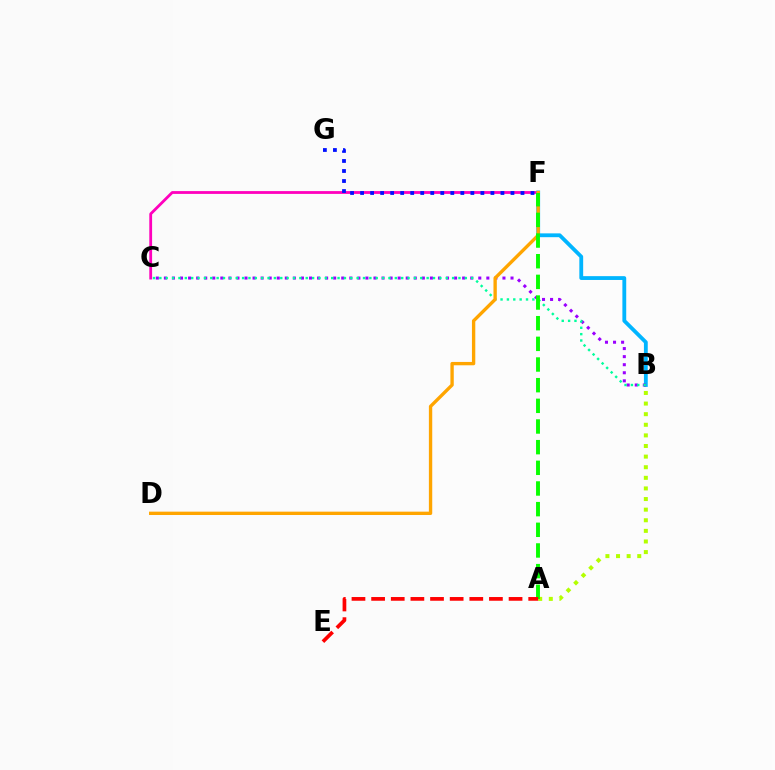{('A', 'B'): [{'color': '#b3ff00', 'line_style': 'dotted', 'thickness': 2.88}], ('C', 'F'): [{'color': '#ff00bd', 'line_style': 'solid', 'thickness': 2.02}], ('F', 'G'): [{'color': '#0010ff', 'line_style': 'dotted', 'thickness': 2.72}], ('B', 'F'): [{'color': '#00b5ff', 'line_style': 'solid', 'thickness': 2.75}], ('B', 'C'): [{'color': '#9b00ff', 'line_style': 'dotted', 'thickness': 2.19}, {'color': '#00ff9d', 'line_style': 'dotted', 'thickness': 1.73}], ('D', 'F'): [{'color': '#ffa500', 'line_style': 'solid', 'thickness': 2.41}], ('A', 'F'): [{'color': '#08ff00', 'line_style': 'dashed', 'thickness': 2.81}], ('A', 'E'): [{'color': '#ff0000', 'line_style': 'dashed', 'thickness': 2.67}]}